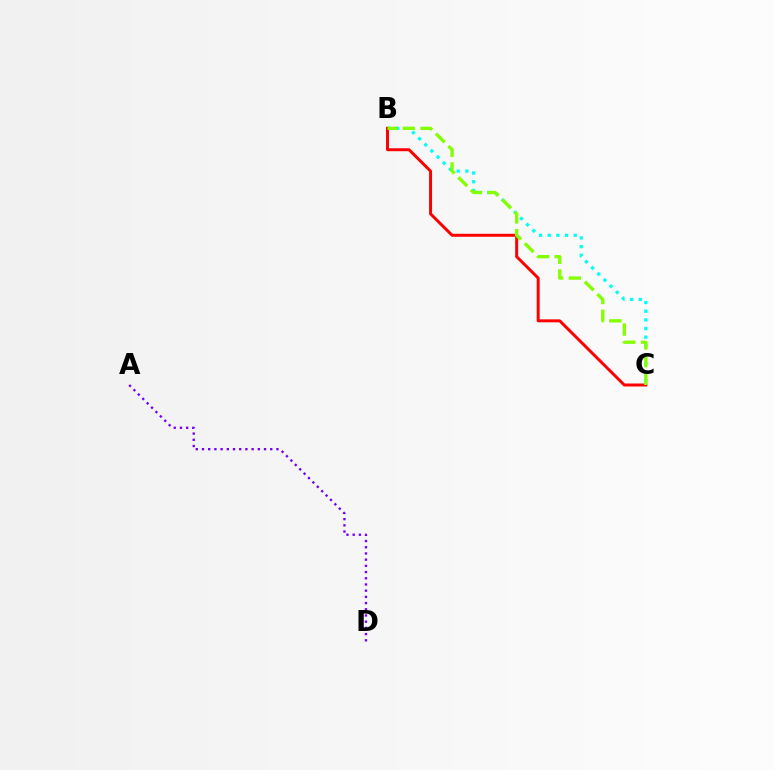{('A', 'D'): [{'color': '#7200ff', 'line_style': 'dotted', 'thickness': 1.69}], ('B', 'C'): [{'color': '#00fff6', 'line_style': 'dotted', 'thickness': 2.36}, {'color': '#ff0000', 'line_style': 'solid', 'thickness': 2.14}, {'color': '#84ff00', 'line_style': 'dashed', 'thickness': 2.4}]}